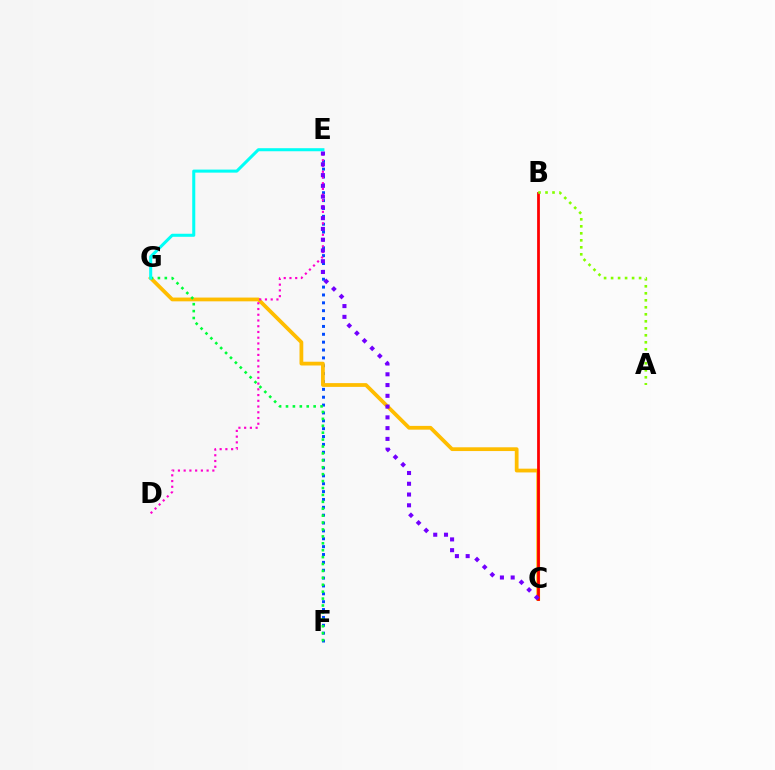{('E', 'F'): [{'color': '#004bff', 'line_style': 'dotted', 'thickness': 2.14}], ('C', 'G'): [{'color': '#ffbd00', 'line_style': 'solid', 'thickness': 2.71}], ('B', 'C'): [{'color': '#ff0000', 'line_style': 'solid', 'thickness': 2.0}], ('F', 'G'): [{'color': '#00ff39', 'line_style': 'dotted', 'thickness': 1.88}], ('D', 'E'): [{'color': '#ff00cf', 'line_style': 'dotted', 'thickness': 1.56}], ('A', 'B'): [{'color': '#84ff00', 'line_style': 'dotted', 'thickness': 1.9}], ('E', 'G'): [{'color': '#00fff6', 'line_style': 'solid', 'thickness': 2.19}], ('C', 'E'): [{'color': '#7200ff', 'line_style': 'dotted', 'thickness': 2.93}]}